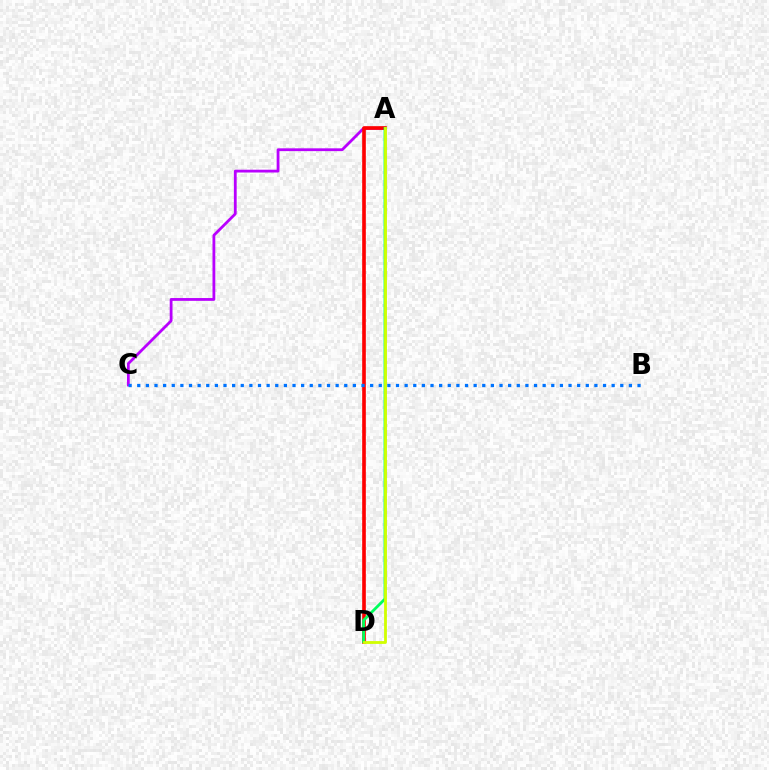{('A', 'C'): [{'color': '#b900ff', 'line_style': 'solid', 'thickness': 2.01}], ('A', 'D'): [{'color': '#ff0000', 'line_style': 'solid', 'thickness': 2.63}, {'color': '#00ff5c', 'line_style': 'solid', 'thickness': 2.02}, {'color': '#d1ff00', 'line_style': 'solid', 'thickness': 2.02}], ('B', 'C'): [{'color': '#0074ff', 'line_style': 'dotted', 'thickness': 2.34}]}